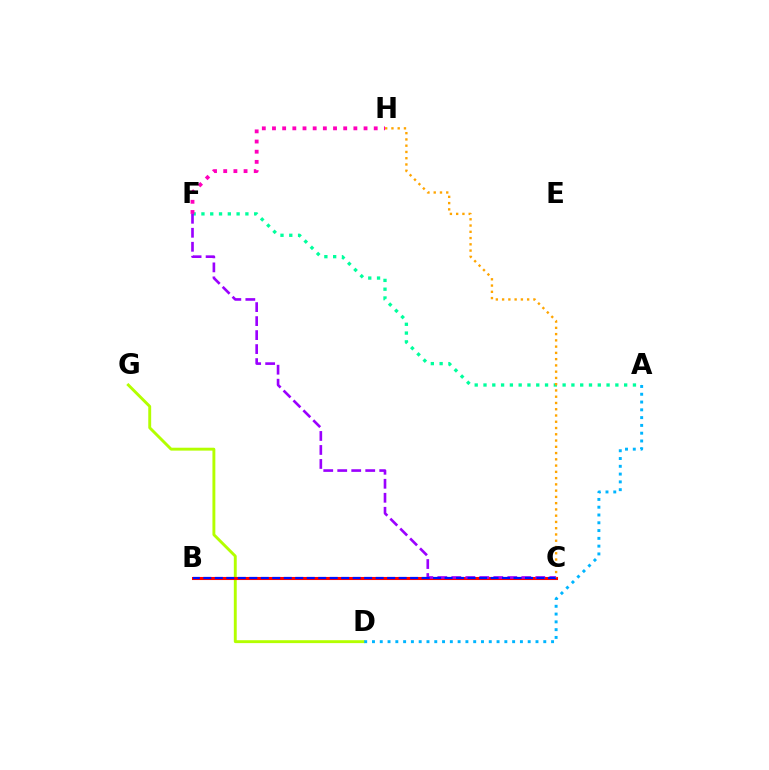{('D', 'G'): [{'color': '#b3ff00', 'line_style': 'solid', 'thickness': 2.09}], ('B', 'C'): [{'color': '#08ff00', 'line_style': 'solid', 'thickness': 1.99}, {'color': '#ff0000', 'line_style': 'solid', 'thickness': 2.21}, {'color': '#0010ff', 'line_style': 'dashed', 'thickness': 1.56}], ('A', 'F'): [{'color': '#00ff9d', 'line_style': 'dotted', 'thickness': 2.39}], ('F', 'H'): [{'color': '#ff00bd', 'line_style': 'dotted', 'thickness': 2.76}], ('C', 'F'): [{'color': '#9b00ff', 'line_style': 'dashed', 'thickness': 1.9}], ('C', 'H'): [{'color': '#ffa500', 'line_style': 'dotted', 'thickness': 1.7}], ('A', 'D'): [{'color': '#00b5ff', 'line_style': 'dotted', 'thickness': 2.12}]}